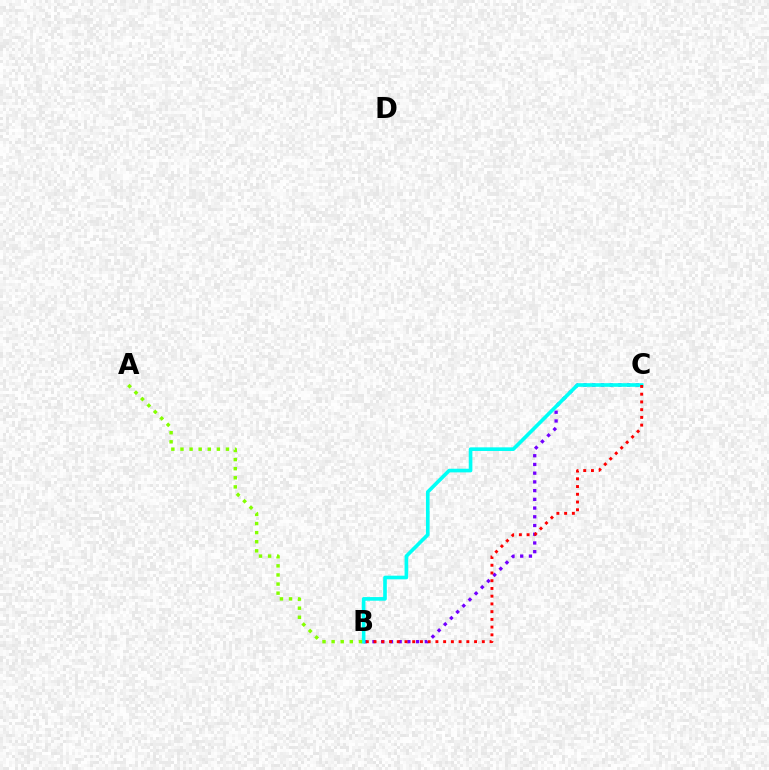{('B', 'C'): [{'color': '#7200ff', 'line_style': 'dotted', 'thickness': 2.37}, {'color': '#00fff6', 'line_style': 'solid', 'thickness': 2.62}, {'color': '#ff0000', 'line_style': 'dotted', 'thickness': 2.1}], ('A', 'B'): [{'color': '#84ff00', 'line_style': 'dotted', 'thickness': 2.47}]}